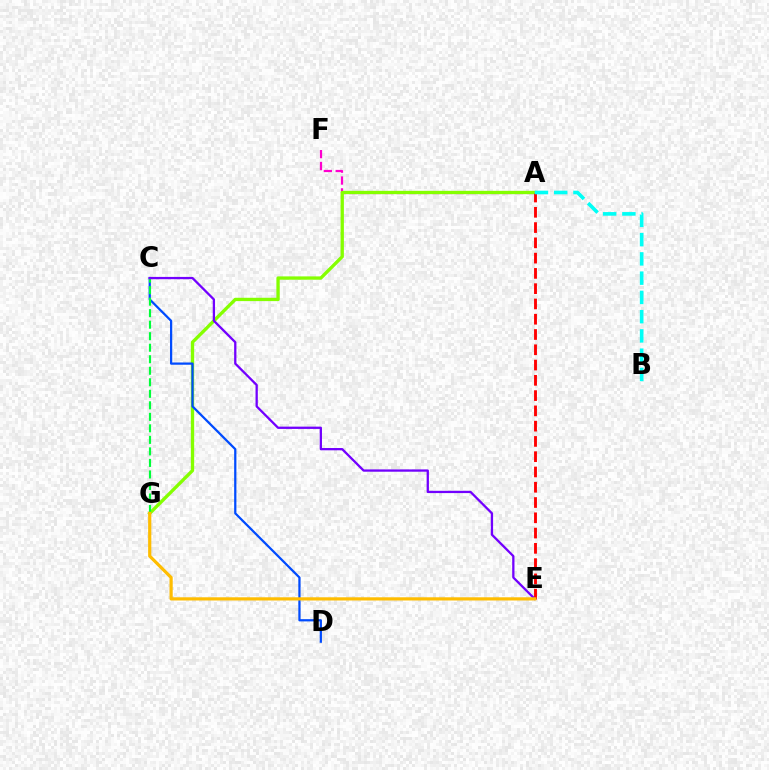{('A', 'F'): [{'color': '#ff00cf', 'line_style': 'dashed', 'thickness': 1.61}], ('A', 'G'): [{'color': '#84ff00', 'line_style': 'solid', 'thickness': 2.4}], ('A', 'E'): [{'color': '#ff0000', 'line_style': 'dashed', 'thickness': 2.08}], ('A', 'B'): [{'color': '#00fff6', 'line_style': 'dashed', 'thickness': 2.62}], ('C', 'D'): [{'color': '#004bff', 'line_style': 'solid', 'thickness': 1.61}], ('C', 'G'): [{'color': '#00ff39', 'line_style': 'dashed', 'thickness': 1.56}], ('C', 'E'): [{'color': '#7200ff', 'line_style': 'solid', 'thickness': 1.65}], ('E', 'G'): [{'color': '#ffbd00', 'line_style': 'solid', 'thickness': 2.3}]}